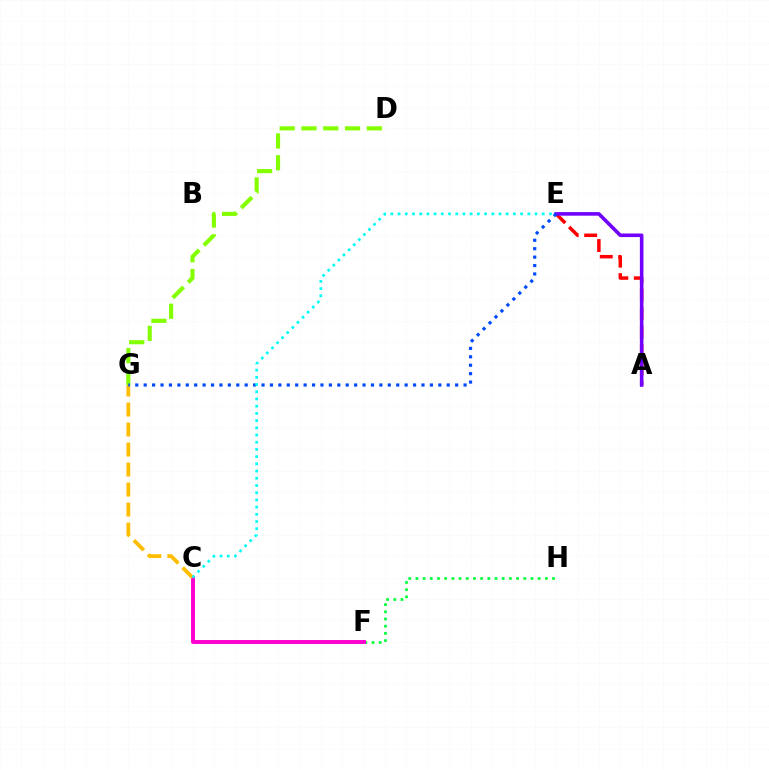{('F', 'H'): [{'color': '#00ff39', 'line_style': 'dotted', 'thickness': 1.95}], ('D', 'G'): [{'color': '#84ff00', 'line_style': 'dashed', 'thickness': 2.96}], ('C', 'F'): [{'color': '#ff00cf', 'line_style': 'solid', 'thickness': 2.82}], ('C', 'G'): [{'color': '#ffbd00', 'line_style': 'dashed', 'thickness': 2.72}], ('A', 'E'): [{'color': '#ff0000', 'line_style': 'dashed', 'thickness': 2.51}, {'color': '#7200ff', 'line_style': 'solid', 'thickness': 2.58}], ('E', 'G'): [{'color': '#004bff', 'line_style': 'dotted', 'thickness': 2.29}], ('C', 'E'): [{'color': '#00fff6', 'line_style': 'dotted', 'thickness': 1.96}]}